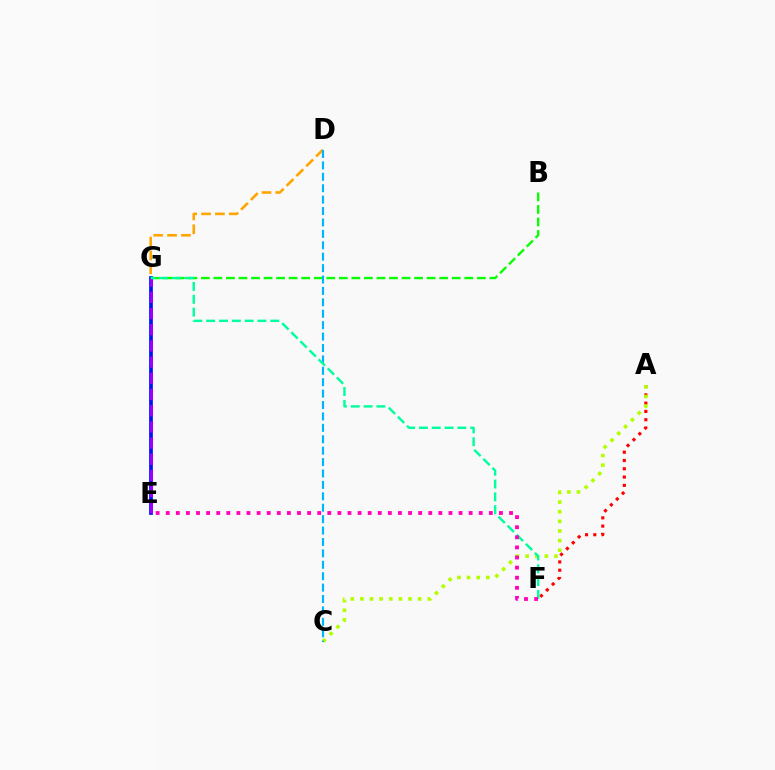{('E', 'G'): [{'color': '#0010ff', 'line_style': 'solid', 'thickness': 2.68}, {'color': '#9b00ff', 'line_style': 'dashed', 'thickness': 2.2}], ('B', 'G'): [{'color': '#08ff00', 'line_style': 'dashed', 'thickness': 1.7}], ('D', 'G'): [{'color': '#ffa500', 'line_style': 'dashed', 'thickness': 1.88}], ('A', 'F'): [{'color': '#ff0000', 'line_style': 'dotted', 'thickness': 2.25}], ('A', 'C'): [{'color': '#b3ff00', 'line_style': 'dotted', 'thickness': 2.62}], ('C', 'D'): [{'color': '#00b5ff', 'line_style': 'dashed', 'thickness': 1.55}], ('F', 'G'): [{'color': '#00ff9d', 'line_style': 'dashed', 'thickness': 1.74}], ('E', 'F'): [{'color': '#ff00bd', 'line_style': 'dotted', 'thickness': 2.74}]}